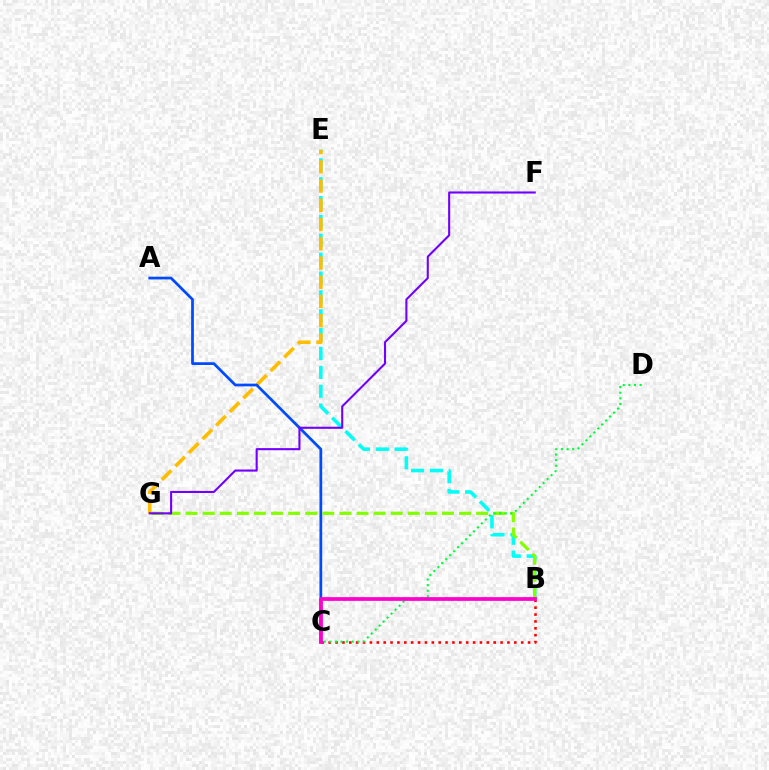{('B', 'E'): [{'color': '#00fff6', 'line_style': 'dashed', 'thickness': 2.56}], ('E', 'G'): [{'color': '#ffbd00', 'line_style': 'dashed', 'thickness': 2.61}], ('A', 'C'): [{'color': '#004bff', 'line_style': 'solid', 'thickness': 1.97}], ('B', 'C'): [{'color': '#ff0000', 'line_style': 'dotted', 'thickness': 1.87}, {'color': '#ff00cf', 'line_style': 'solid', 'thickness': 2.7}], ('B', 'G'): [{'color': '#84ff00', 'line_style': 'dashed', 'thickness': 2.32}], ('C', 'D'): [{'color': '#00ff39', 'line_style': 'dotted', 'thickness': 1.52}], ('F', 'G'): [{'color': '#7200ff', 'line_style': 'solid', 'thickness': 1.51}]}